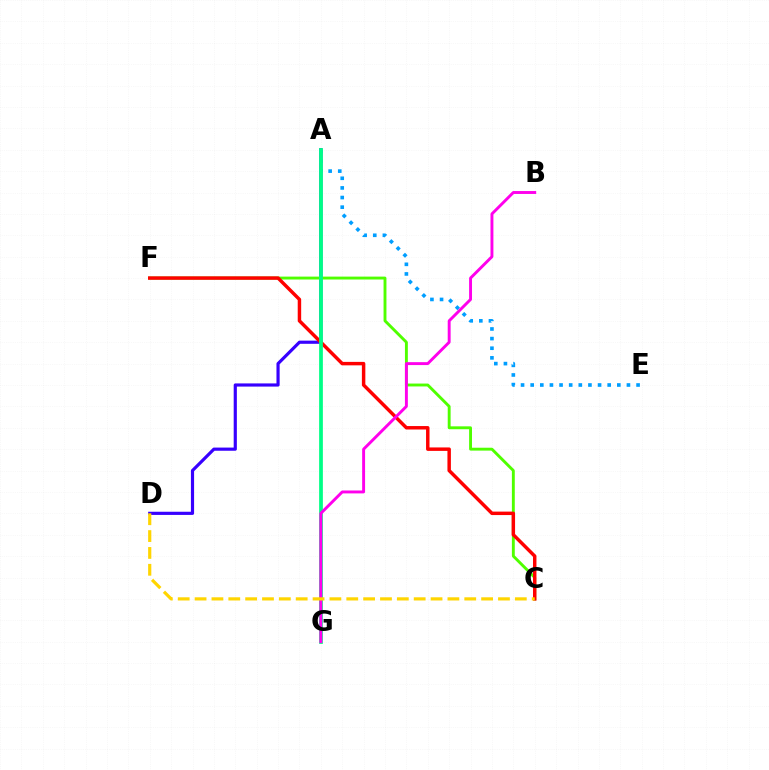{('A', 'D'): [{'color': '#3700ff', 'line_style': 'solid', 'thickness': 2.29}], ('C', 'F'): [{'color': '#4fff00', 'line_style': 'solid', 'thickness': 2.08}, {'color': '#ff0000', 'line_style': 'solid', 'thickness': 2.49}], ('A', 'E'): [{'color': '#009eff', 'line_style': 'dotted', 'thickness': 2.62}], ('A', 'G'): [{'color': '#00ff86', 'line_style': 'solid', 'thickness': 2.69}], ('B', 'G'): [{'color': '#ff00ed', 'line_style': 'solid', 'thickness': 2.1}], ('C', 'D'): [{'color': '#ffd500', 'line_style': 'dashed', 'thickness': 2.29}]}